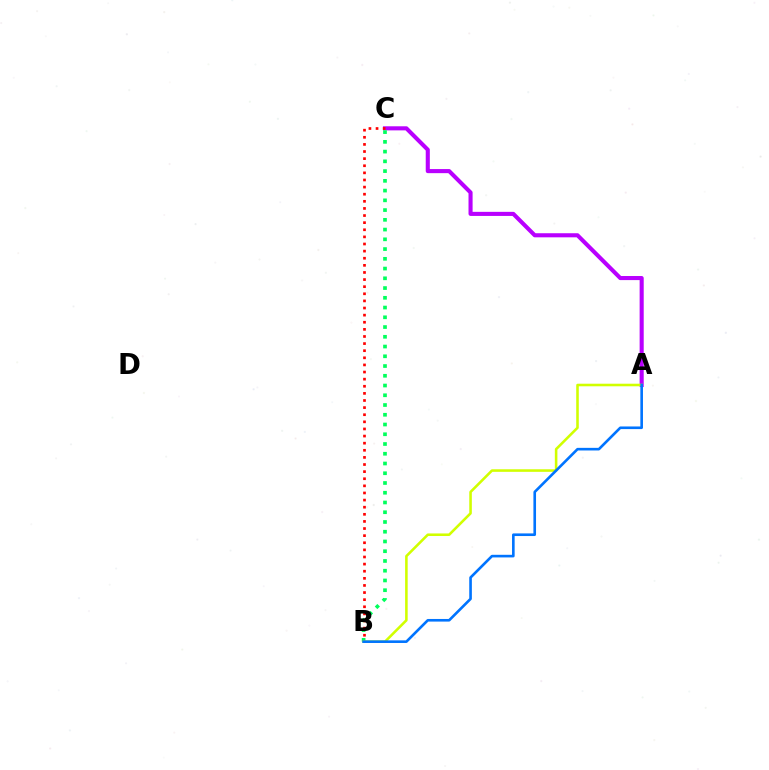{('A', 'C'): [{'color': '#b900ff', 'line_style': 'solid', 'thickness': 2.94}], ('B', 'C'): [{'color': '#00ff5c', 'line_style': 'dotted', 'thickness': 2.65}, {'color': '#ff0000', 'line_style': 'dotted', 'thickness': 1.93}], ('A', 'B'): [{'color': '#d1ff00', 'line_style': 'solid', 'thickness': 1.85}, {'color': '#0074ff', 'line_style': 'solid', 'thickness': 1.89}]}